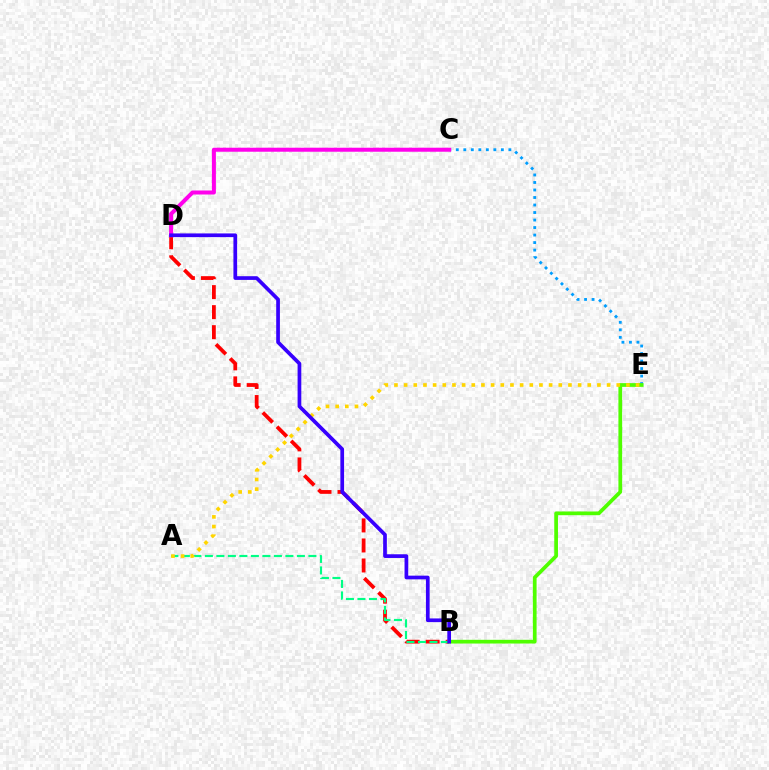{('B', 'D'): [{'color': '#ff0000', 'line_style': 'dashed', 'thickness': 2.72}, {'color': '#3700ff', 'line_style': 'solid', 'thickness': 2.67}], ('A', 'B'): [{'color': '#00ff86', 'line_style': 'dashed', 'thickness': 1.56}], ('C', 'E'): [{'color': '#009eff', 'line_style': 'dotted', 'thickness': 2.04}], ('C', 'D'): [{'color': '#ff00ed', 'line_style': 'solid', 'thickness': 2.89}], ('B', 'E'): [{'color': '#4fff00', 'line_style': 'solid', 'thickness': 2.68}], ('A', 'E'): [{'color': '#ffd500', 'line_style': 'dotted', 'thickness': 2.63}]}